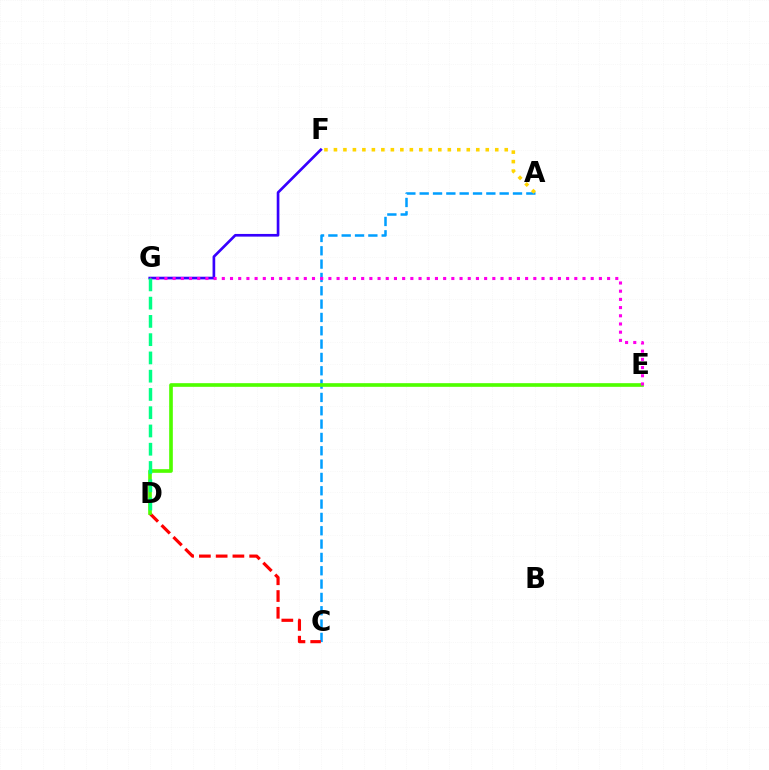{('F', 'G'): [{'color': '#3700ff', 'line_style': 'solid', 'thickness': 1.92}], ('A', 'C'): [{'color': '#009eff', 'line_style': 'dashed', 'thickness': 1.81}], ('C', 'D'): [{'color': '#ff0000', 'line_style': 'dashed', 'thickness': 2.28}], ('D', 'E'): [{'color': '#4fff00', 'line_style': 'solid', 'thickness': 2.63}], ('A', 'F'): [{'color': '#ffd500', 'line_style': 'dotted', 'thickness': 2.58}], ('E', 'G'): [{'color': '#ff00ed', 'line_style': 'dotted', 'thickness': 2.23}], ('D', 'G'): [{'color': '#00ff86', 'line_style': 'dashed', 'thickness': 2.48}]}